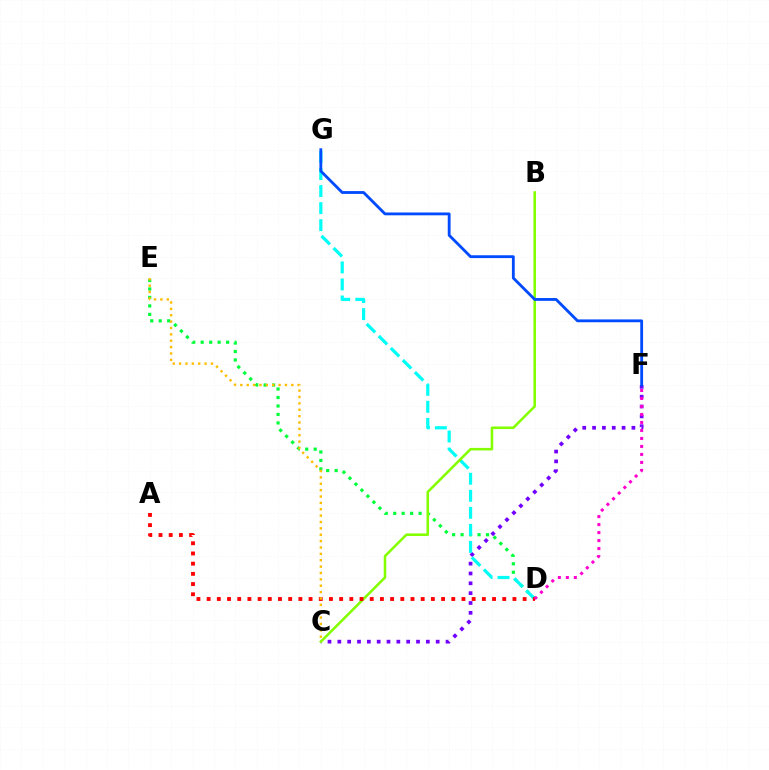{('C', 'F'): [{'color': '#7200ff', 'line_style': 'dotted', 'thickness': 2.67}], ('D', 'E'): [{'color': '#00ff39', 'line_style': 'dotted', 'thickness': 2.3}], ('D', 'G'): [{'color': '#00fff6', 'line_style': 'dashed', 'thickness': 2.31}], ('B', 'C'): [{'color': '#84ff00', 'line_style': 'solid', 'thickness': 1.84}], ('A', 'D'): [{'color': '#ff0000', 'line_style': 'dotted', 'thickness': 2.77}], ('C', 'E'): [{'color': '#ffbd00', 'line_style': 'dotted', 'thickness': 1.73}], ('D', 'F'): [{'color': '#ff00cf', 'line_style': 'dotted', 'thickness': 2.17}], ('F', 'G'): [{'color': '#004bff', 'line_style': 'solid', 'thickness': 2.03}]}